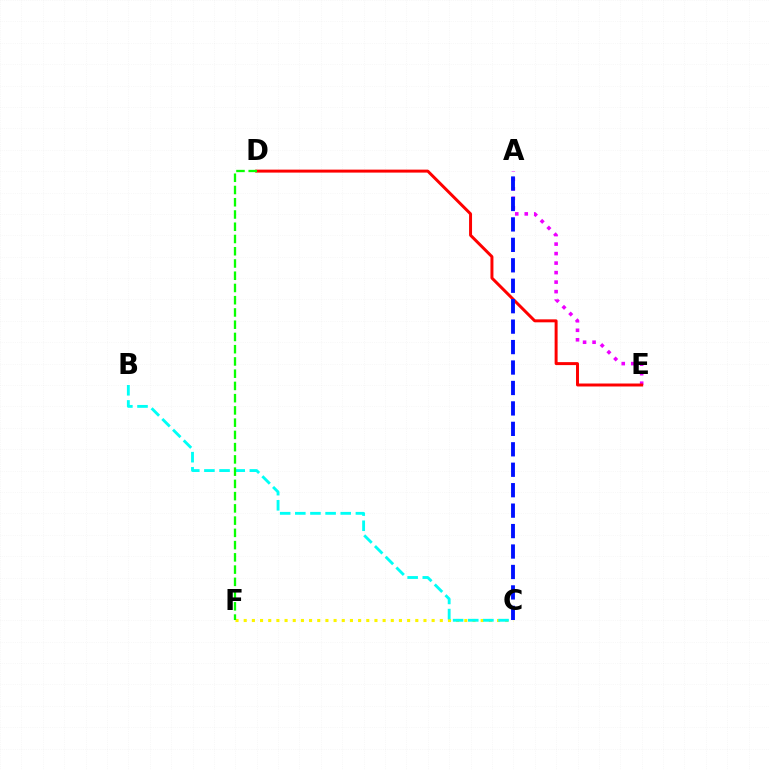{('C', 'F'): [{'color': '#fcf500', 'line_style': 'dotted', 'thickness': 2.22}], ('B', 'C'): [{'color': '#00fff6', 'line_style': 'dashed', 'thickness': 2.06}], ('A', 'E'): [{'color': '#ee00ff', 'line_style': 'dotted', 'thickness': 2.58}], ('D', 'E'): [{'color': '#ff0000', 'line_style': 'solid', 'thickness': 2.14}], ('A', 'C'): [{'color': '#0010ff', 'line_style': 'dashed', 'thickness': 2.78}], ('D', 'F'): [{'color': '#08ff00', 'line_style': 'dashed', 'thickness': 1.66}]}